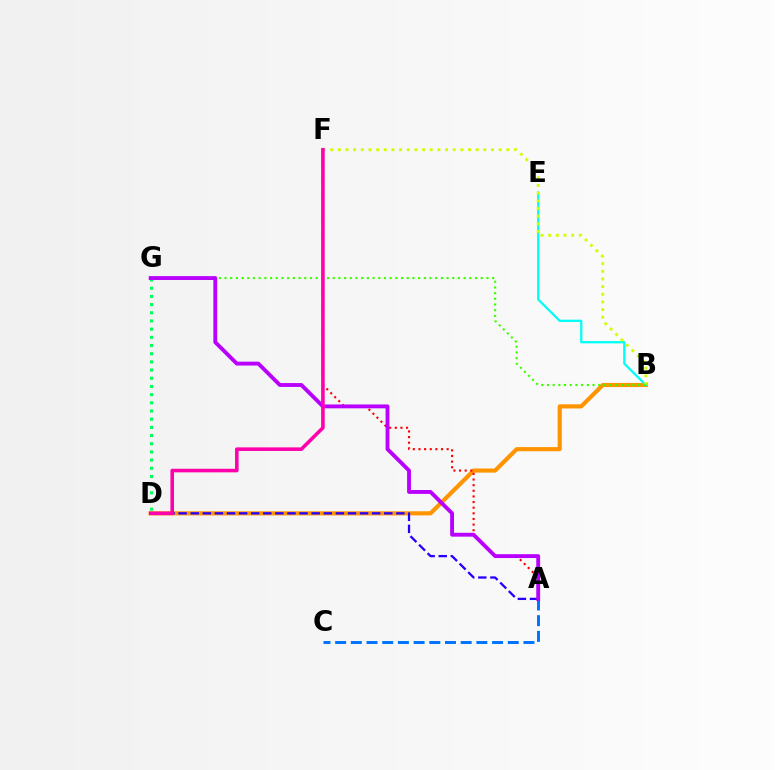{('B', 'D'): [{'color': '#ff9400', 'line_style': 'solid', 'thickness': 2.98}], ('B', 'E'): [{'color': '#00fff6', 'line_style': 'solid', 'thickness': 1.64}], ('A', 'F'): [{'color': '#ff0000', 'line_style': 'dotted', 'thickness': 1.53}], ('D', 'G'): [{'color': '#00ff5c', 'line_style': 'dotted', 'thickness': 2.22}], ('A', 'D'): [{'color': '#2500ff', 'line_style': 'dashed', 'thickness': 1.64}], ('B', 'F'): [{'color': '#d1ff00', 'line_style': 'dotted', 'thickness': 2.08}], ('B', 'G'): [{'color': '#3dff00', 'line_style': 'dotted', 'thickness': 1.55}], ('A', 'C'): [{'color': '#0074ff', 'line_style': 'dashed', 'thickness': 2.13}], ('A', 'G'): [{'color': '#b900ff', 'line_style': 'solid', 'thickness': 2.79}], ('D', 'F'): [{'color': '#ff00ac', 'line_style': 'solid', 'thickness': 2.57}]}